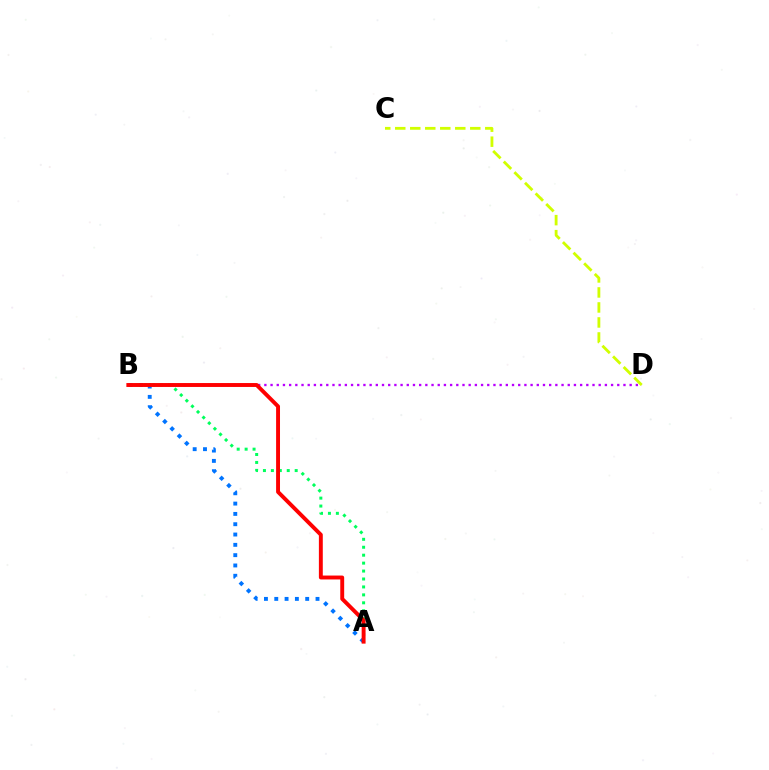{('B', 'D'): [{'color': '#b900ff', 'line_style': 'dotted', 'thickness': 1.68}], ('C', 'D'): [{'color': '#d1ff00', 'line_style': 'dashed', 'thickness': 2.04}], ('A', 'B'): [{'color': '#00ff5c', 'line_style': 'dotted', 'thickness': 2.16}, {'color': '#0074ff', 'line_style': 'dotted', 'thickness': 2.8}, {'color': '#ff0000', 'line_style': 'solid', 'thickness': 2.81}]}